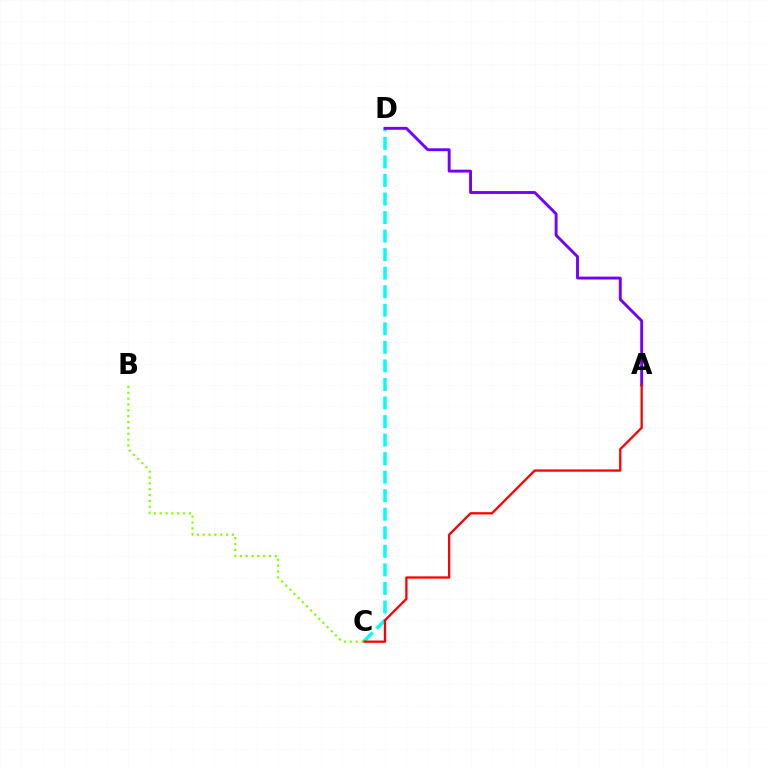{('C', 'D'): [{'color': '#00fff6', 'line_style': 'dashed', 'thickness': 2.52}], ('A', 'D'): [{'color': '#7200ff', 'line_style': 'solid', 'thickness': 2.08}], ('A', 'C'): [{'color': '#ff0000', 'line_style': 'solid', 'thickness': 1.65}], ('B', 'C'): [{'color': '#84ff00', 'line_style': 'dotted', 'thickness': 1.59}]}